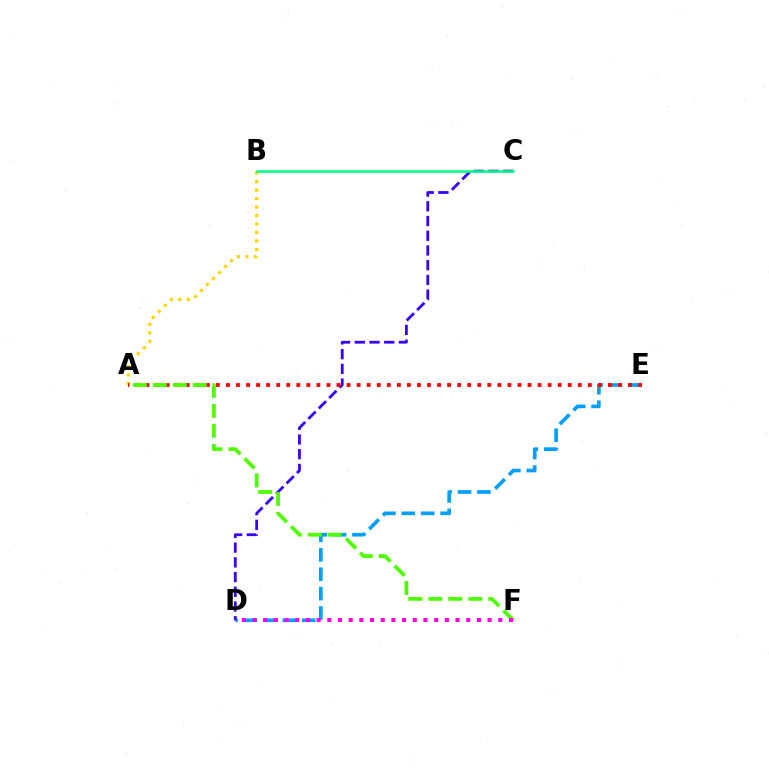{('D', 'E'): [{'color': '#009eff', 'line_style': 'dashed', 'thickness': 2.64}], ('A', 'B'): [{'color': '#ffd500', 'line_style': 'dotted', 'thickness': 2.31}], ('C', 'D'): [{'color': '#3700ff', 'line_style': 'dashed', 'thickness': 2.0}], ('B', 'C'): [{'color': '#00ff86', 'line_style': 'solid', 'thickness': 1.82}], ('A', 'E'): [{'color': '#ff0000', 'line_style': 'dotted', 'thickness': 2.73}], ('A', 'F'): [{'color': '#4fff00', 'line_style': 'dashed', 'thickness': 2.71}], ('D', 'F'): [{'color': '#ff00ed', 'line_style': 'dotted', 'thickness': 2.9}]}